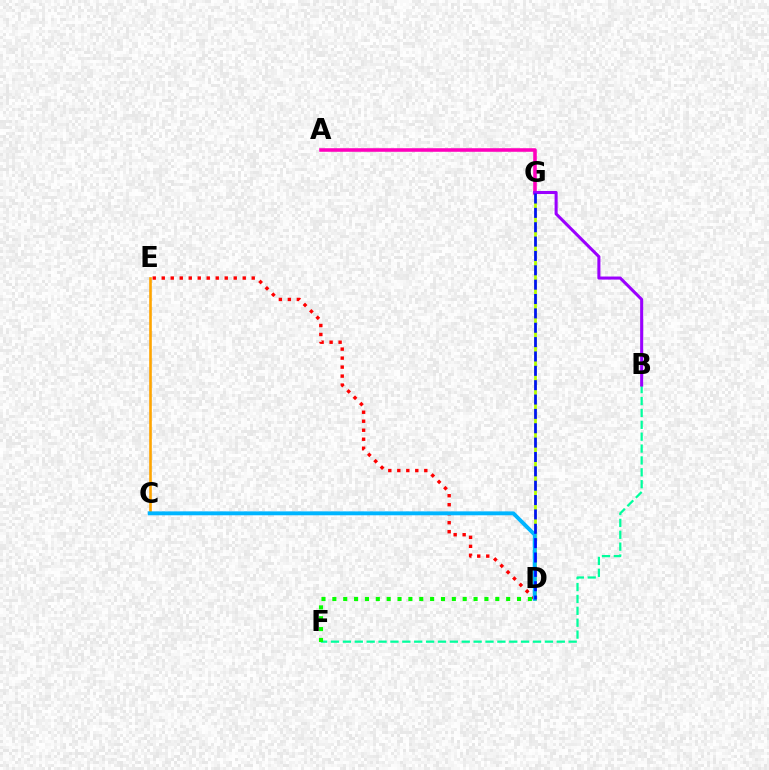{('D', 'E'): [{'color': '#ff0000', 'line_style': 'dotted', 'thickness': 2.44}], ('A', 'G'): [{'color': '#ff00bd', 'line_style': 'solid', 'thickness': 2.57}], ('D', 'G'): [{'color': '#b3ff00', 'line_style': 'solid', 'thickness': 2.0}, {'color': '#0010ff', 'line_style': 'dashed', 'thickness': 1.95}], ('B', 'F'): [{'color': '#00ff9d', 'line_style': 'dashed', 'thickness': 1.61}], ('C', 'E'): [{'color': '#ffa500', 'line_style': 'solid', 'thickness': 1.89}], ('B', 'G'): [{'color': '#9b00ff', 'line_style': 'solid', 'thickness': 2.2}], ('C', 'D'): [{'color': '#00b5ff', 'line_style': 'solid', 'thickness': 2.81}], ('D', 'F'): [{'color': '#08ff00', 'line_style': 'dotted', 'thickness': 2.95}]}